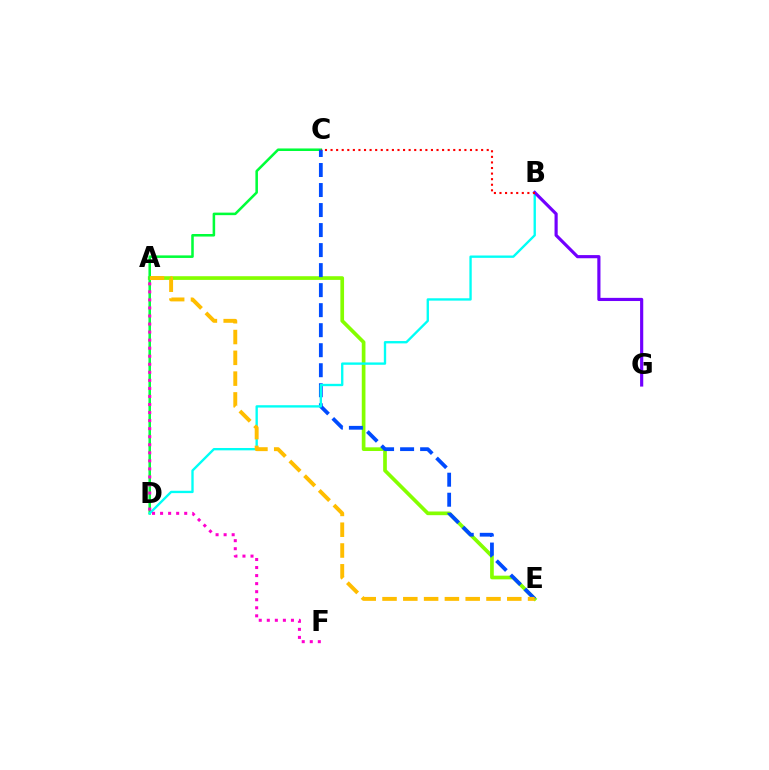{('A', 'E'): [{'color': '#84ff00', 'line_style': 'solid', 'thickness': 2.65}, {'color': '#ffbd00', 'line_style': 'dashed', 'thickness': 2.82}], ('C', 'D'): [{'color': '#00ff39', 'line_style': 'solid', 'thickness': 1.83}], ('C', 'E'): [{'color': '#004bff', 'line_style': 'dashed', 'thickness': 2.72}], ('B', 'D'): [{'color': '#00fff6', 'line_style': 'solid', 'thickness': 1.69}], ('A', 'F'): [{'color': '#ff00cf', 'line_style': 'dotted', 'thickness': 2.19}], ('B', 'G'): [{'color': '#7200ff', 'line_style': 'solid', 'thickness': 2.27}], ('B', 'C'): [{'color': '#ff0000', 'line_style': 'dotted', 'thickness': 1.52}]}